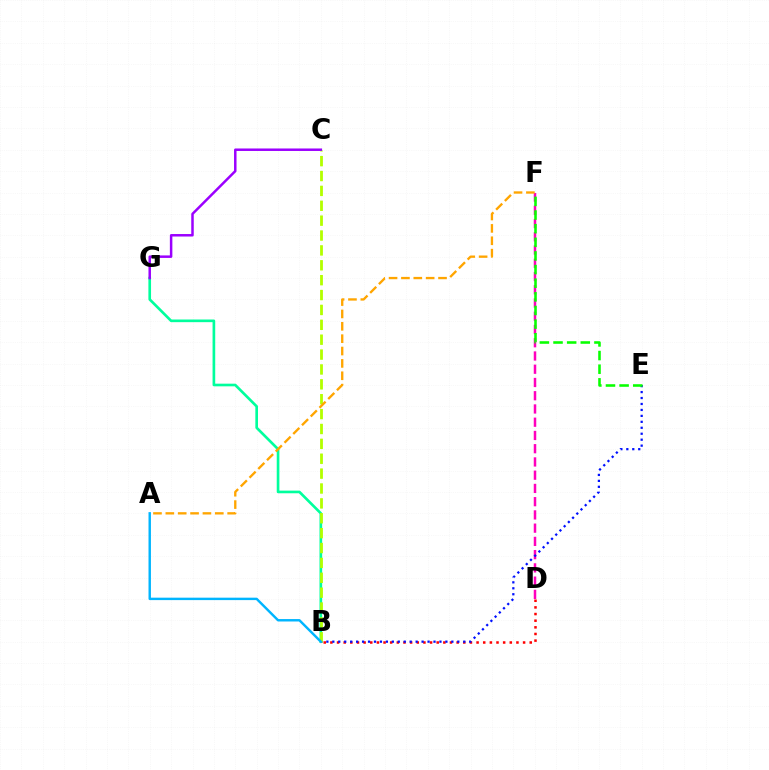{('B', 'D'): [{'color': '#ff0000', 'line_style': 'dotted', 'thickness': 1.81}], ('D', 'F'): [{'color': '#ff00bd', 'line_style': 'dashed', 'thickness': 1.8}], ('B', 'G'): [{'color': '#00ff9d', 'line_style': 'solid', 'thickness': 1.91}], ('B', 'E'): [{'color': '#0010ff', 'line_style': 'dotted', 'thickness': 1.62}], ('E', 'F'): [{'color': '#08ff00', 'line_style': 'dashed', 'thickness': 1.85}], ('B', 'C'): [{'color': '#b3ff00', 'line_style': 'dashed', 'thickness': 2.02}], ('C', 'G'): [{'color': '#9b00ff', 'line_style': 'solid', 'thickness': 1.8}], ('A', 'F'): [{'color': '#ffa500', 'line_style': 'dashed', 'thickness': 1.68}], ('A', 'B'): [{'color': '#00b5ff', 'line_style': 'solid', 'thickness': 1.75}]}